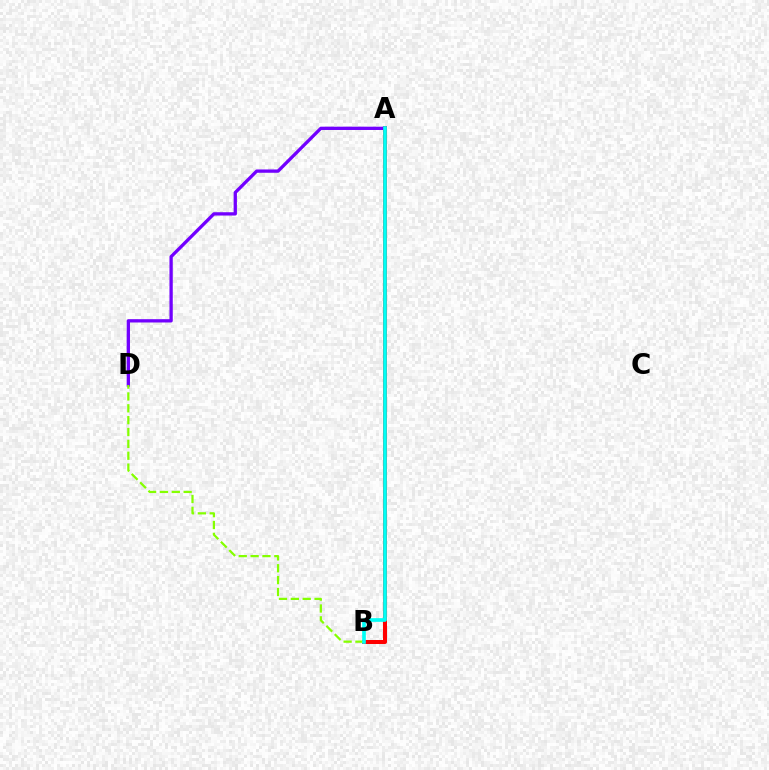{('A', 'B'): [{'color': '#ff0000', 'line_style': 'solid', 'thickness': 2.89}, {'color': '#00fff6', 'line_style': 'solid', 'thickness': 2.65}], ('A', 'D'): [{'color': '#7200ff', 'line_style': 'solid', 'thickness': 2.37}], ('B', 'D'): [{'color': '#84ff00', 'line_style': 'dashed', 'thickness': 1.61}]}